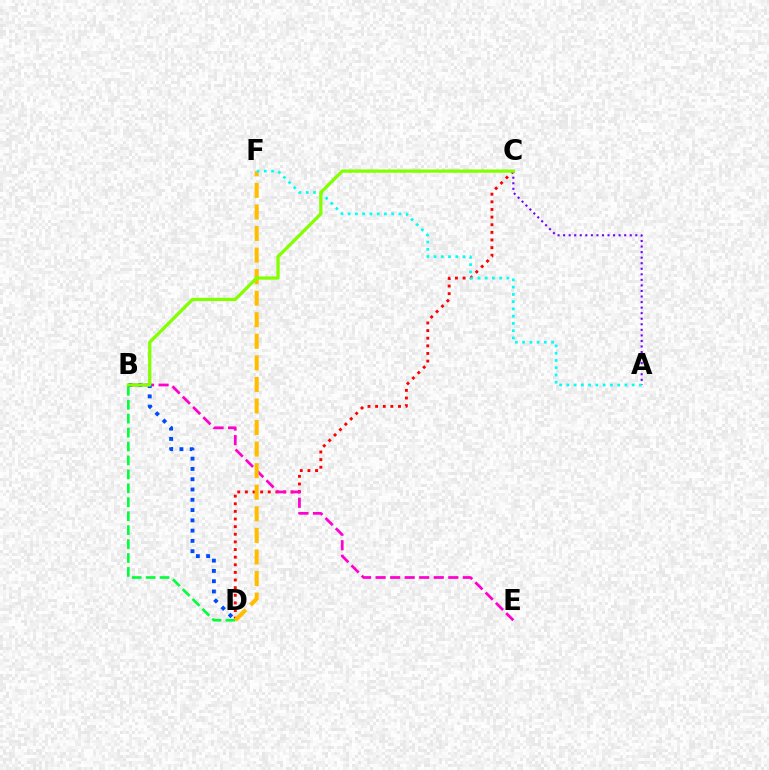{('C', 'D'): [{'color': '#ff0000', 'line_style': 'dotted', 'thickness': 2.07}], ('A', 'C'): [{'color': '#7200ff', 'line_style': 'dotted', 'thickness': 1.51}], ('B', 'E'): [{'color': '#ff00cf', 'line_style': 'dashed', 'thickness': 1.97}], ('B', 'D'): [{'color': '#00ff39', 'line_style': 'dashed', 'thickness': 1.89}, {'color': '#004bff', 'line_style': 'dotted', 'thickness': 2.79}], ('D', 'F'): [{'color': '#ffbd00', 'line_style': 'dashed', 'thickness': 2.93}], ('A', 'F'): [{'color': '#00fff6', 'line_style': 'dotted', 'thickness': 1.97}], ('B', 'C'): [{'color': '#84ff00', 'line_style': 'solid', 'thickness': 2.35}]}